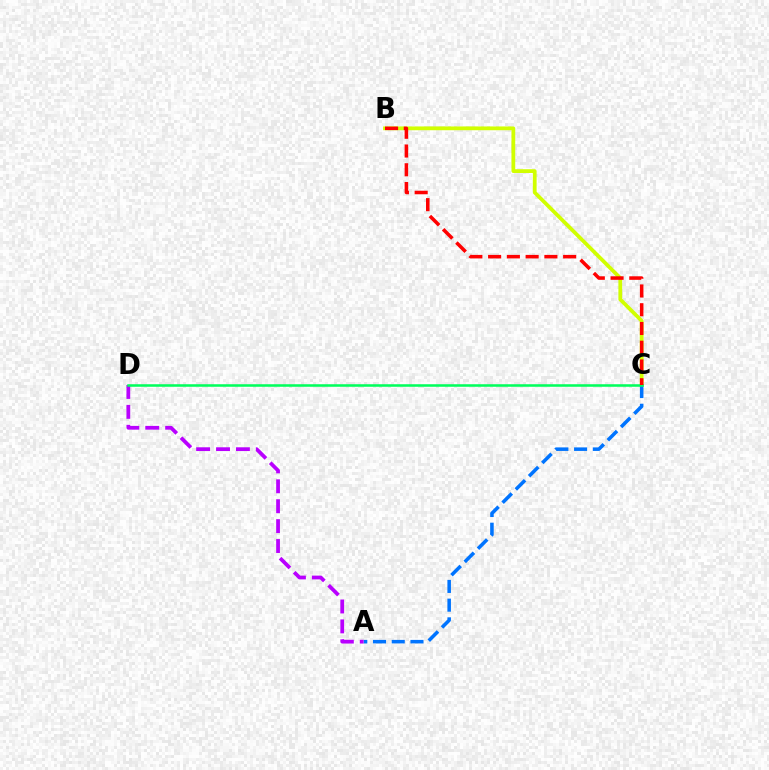{('B', 'C'): [{'color': '#d1ff00', 'line_style': 'solid', 'thickness': 2.72}, {'color': '#ff0000', 'line_style': 'dashed', 'thickness': 2.55}], ('A', 'C'): [{'color': '#0074ff', 'line_style': 'dashed', 'thickness': 2.54}], ('A', 'D'): [{'color': '#b900ff', 'line_style': 'dashed', 'thickness': 2.7}], ('C', 'D'): [{'color': '#00ff5c', 'line_style': 'solid', 'thickness': 1.83}]}